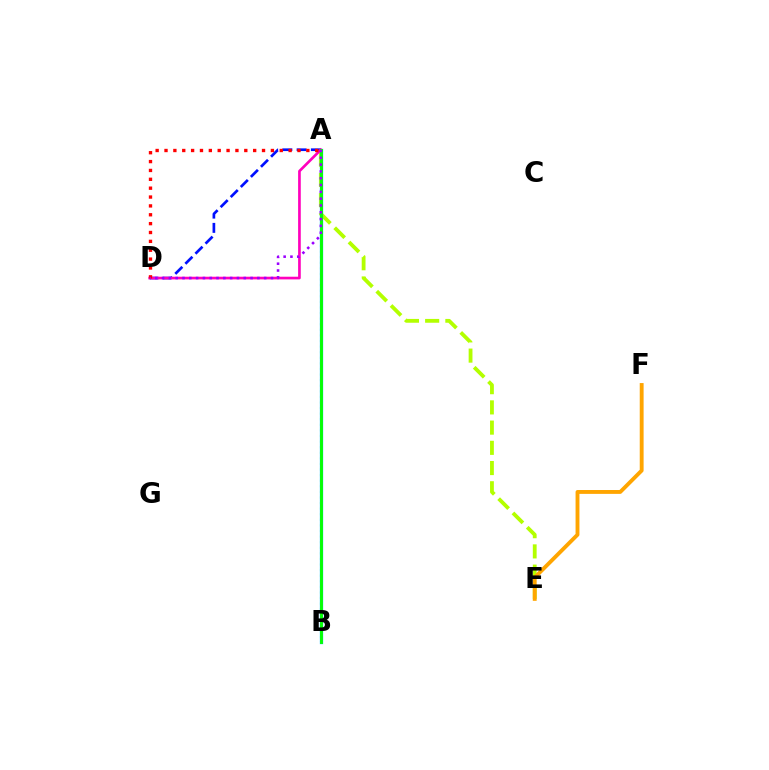{('A', 'E'): [{'color': '#b3ff00', 'line_style': 'dashed', 'thickness': 2.75}], ('A', 'D'): [{'color': '#0010ff', 'line_style': 'dashed', 'thickness': 1.94}, {'color': '#ff00bd', 'line_style': 'solid', 'thickness': 1.92}, {'color': '#ff0000', 'line_style': 'dotted', 'thickness': 2.41}, {'color': '#9b00ff', 'line_style': 'dotted', 'thickness': 1.85}], ('A', 'B'): [{'color': '#00b5ff', 'line_style': 'solid', 'thickness': 2.37}, {'color': '#00ff9d', 'line_style': 'dotted', 'thickness': 1.52}, {'color': '#08ff00', 'line_style': 'solid', 'thickness': 2.06}], ('E', 'F'): [{'color': '#ffa500', 'line_style': 'solid', 'thickness': 2.78}]}